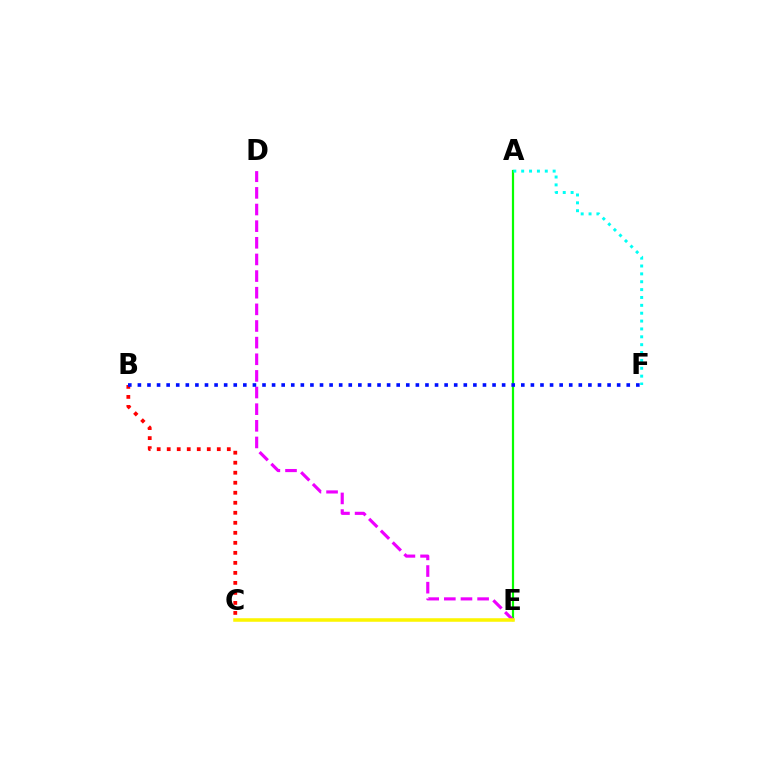{('A', 'E'): [{'color': '#08ff00', 'line_style': 'solid', 'thickness': 1.59}], ('D', 'E'): [{'color': '#ee00ff', 'line_style': 'dashed', 'thickness': 2.26}], ('C', 'E'): [{'color': '#fcf500', 'line_style': 'solid', 'thickness': 2.54}], ('A', 'F'): [{'color': '#00fff6', 'line_style': 'dotted', 'thickness': 2.14}], ('B', 'C'): [{'color': '#ff0000', 'line_style': 'dotted', 'thickness': 2.72}], ('B', 'F'): [{'color': '#0010ff', 'line_style': 'dotted', 'thickness': 2.6}]}